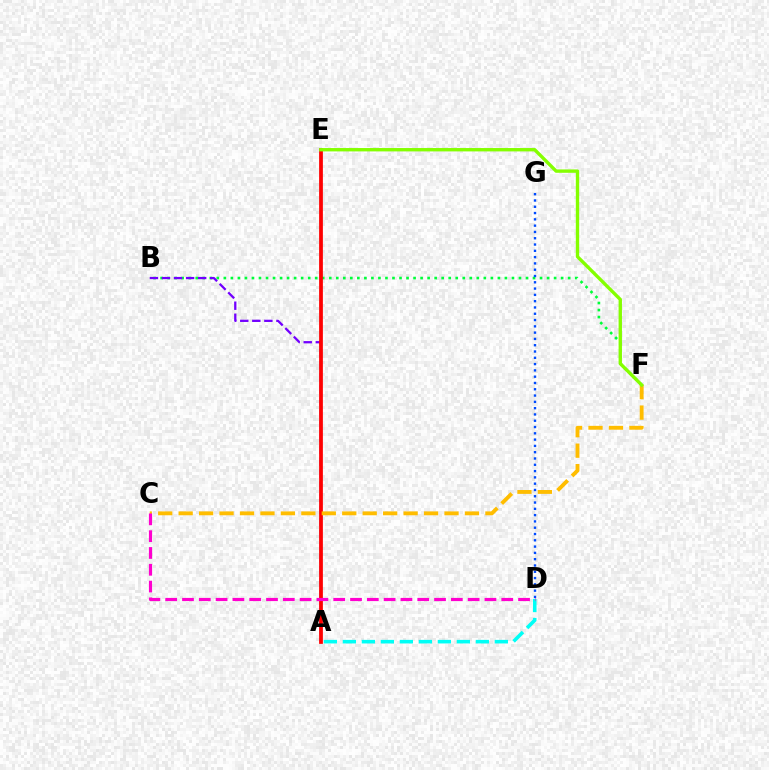{('B', 'F'): [{'color': '#00ff39', 'line_style': 'dotted', 'thickness': 1.91}], ('A', 'B'): [{'color': '#7200ff', 'line_style': 'dashed', 'thickness': 1.64}], ('A', 'E'): [{'color': '#ff0000', 'line_style': 'solid', 'thickness': 2.7}], ('D', 'G'): [{'color': '#004bff', 'line_style': 'dotted', 'thickness': 1.71}], ('C', 'F'): [{'color': '#ffbd00', 'line_style': 'dashed', 'thickness': 2.78}], ('A', 'D'): [{'color': '#00fff6', 'line_style': 'dashed', 'thickness': 2.58}], ('E', 'F'): [{'color': '#84ff00', 'line_style': 'solid', 'thickness': 2.42}], ('C', 'D'): [{'color': '#ff00cf', 'line_style': 'dashed', 'thickness': 2.28}]}